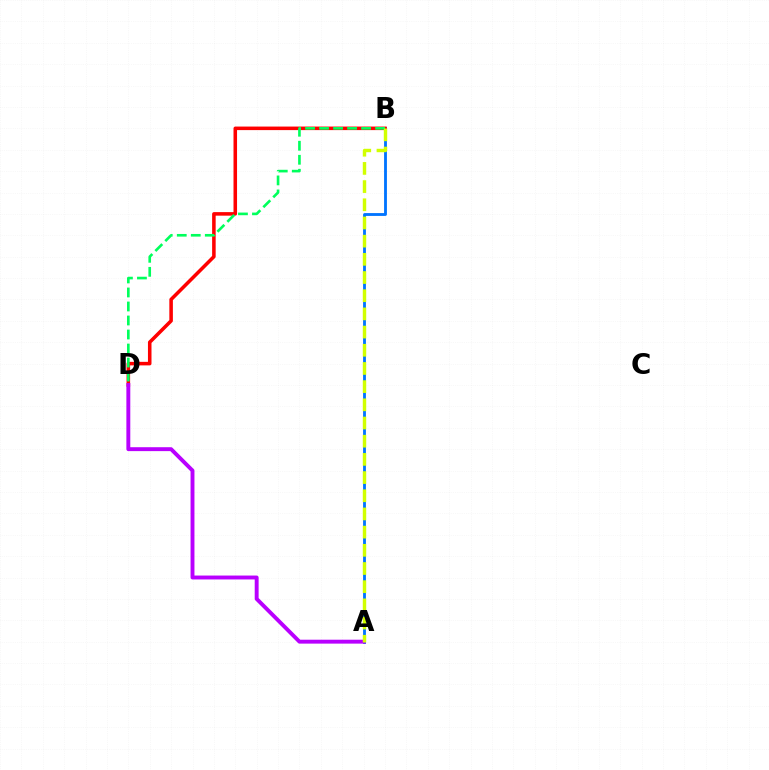{('A', 'B'): [{'color': '#0074ff', 'line_style': 'solid', 'thickness': 2.04}, {'color': '#d1ff00', 'line_style': 'dashed', 'thickness': 2.47}], ('B', 'D'): [{'color': '#ff0000', 'line_style': 'solid', 'thickness': 2.55}, {'color': '#00ff5c', 'line_style': 'dashed', 'thickness': 1.9}], ('A', 'D'): [{'color': '#b900ff', 'line_style': 'solid', 'thickness': 2.81}]}